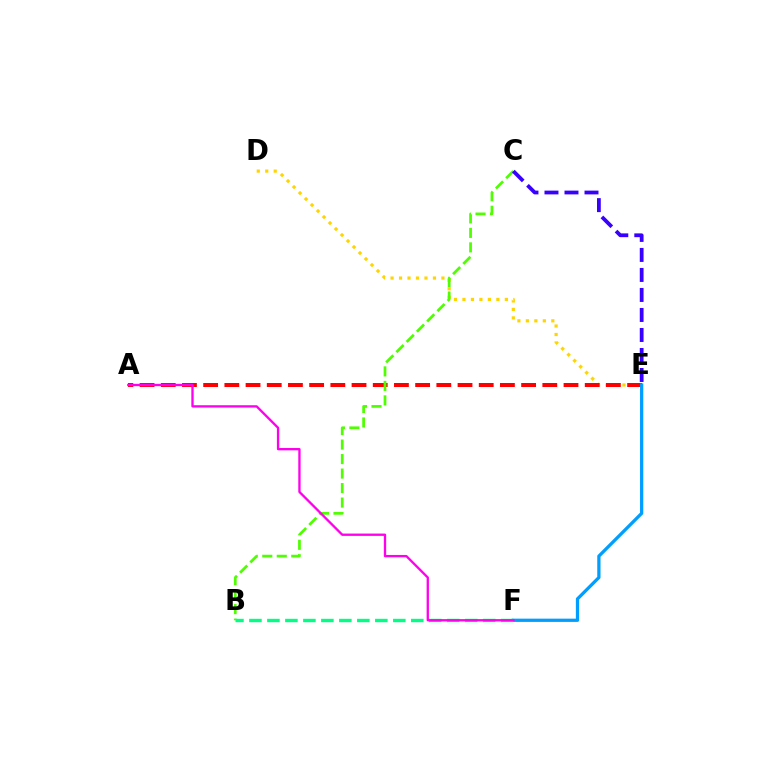{('D', 'E'): [{'color': '#ffd500', 'line_style': 'dotted', 'thickness': 2.3}], ('A', 'E'): [{'color': '#ff0000', 'line_style': 'dashed', 'thickness': 2.88}], ('B', 'C'): [{'color': '#4fff00', 'line_style': 'dashed', 'thickness': 1.97}], ('C', 'E'): [{'color': '#3700ff', 'line_style': 'dashed', 'thickness': 2.72}], ('E', 'F'): [{'color': '#009eff', 'line_style': 'solid', 'thickness': 2.34}], ('B', 'F'): [{'color': '#00ff86', 'line_style': 'dashed', 'thickness': 2.44}], ('A', 'F'): [{'color': '#ff00ed', 'line_style': 'solid', 'thickness': 1.68}]}